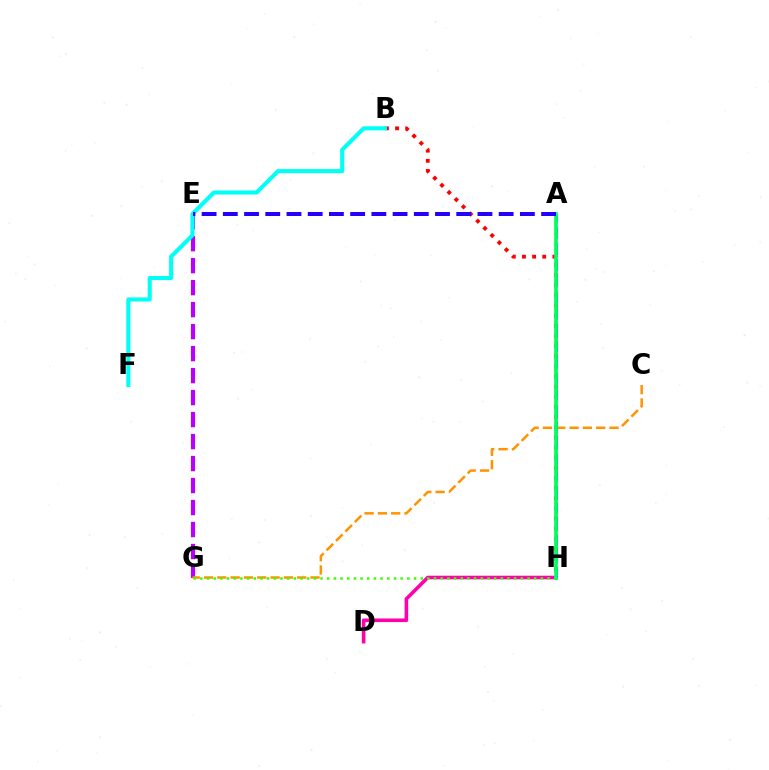{('D', 'H'): [{'color': '#ff00ac', 'line_style': 'solid', 'thickness': 2.58}], ('E', 'G'): [{'color': '#b900ff', 'line_style': 'dashed', 'thickness': 2.99}], ('A', 'H'): [{'color': '#d1ff00', 'line_style': 'dashed', 'thickness': 2.1}, {'color': '#0074ff', 'line_style': 'dashed', 'thickness': 2.2}, {'color': '#00ff5c', 'line_style': 'solid', 'thickness': 2.64}], ('B', 'H'): [{'color': '#ff0000', 'line_style': 'dotted', 'thickness': 2.75}], ('C', 'G'): [{'color': '#ff9400', 'line_style': 'dashed', 'thickness': 1.81}], ('G', 'H'): [{'color': '#3dff00', 'line_style': 'dotted', 'thickness': 1.81}], ('B', 'F'): [{'color': '#00fff6', 'line_style': 'solid', 'thickness': 2.94}], ('A', 'E'): [{'color': '#2500ff', 'line_style': 'dashed', 'thickness': 2.88}]}